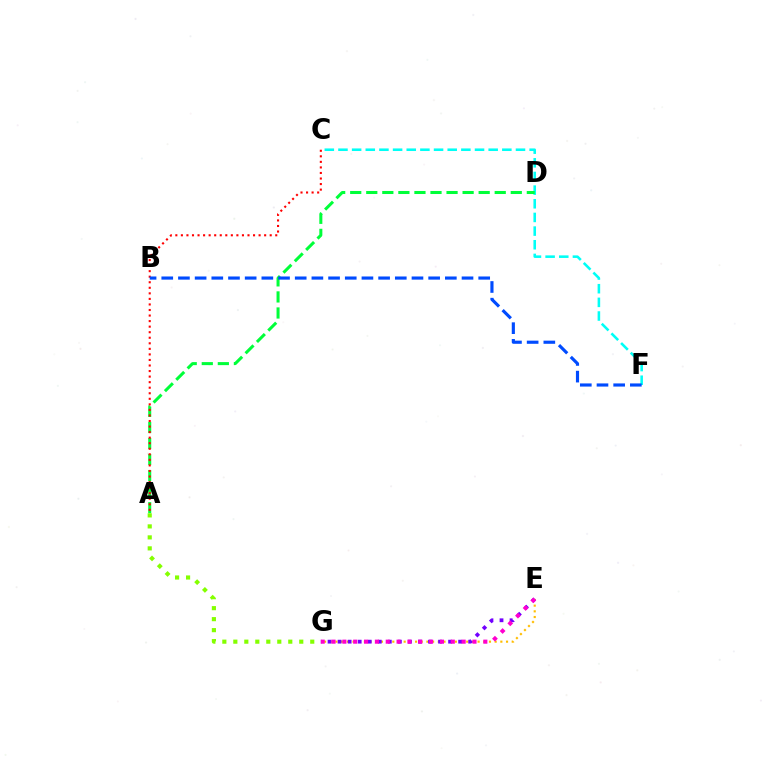{('C', 'F'): [{'color': '#00fff6', 'line_style': 'dashed', 'thickness': 1.86}], ('E', 'G'): [{'color': '#ffbd00', 'line_style': 'dotted', 'thickness': 1.54}, {'color': '#7200ff', 'line_style': 'dotted', 'thickness': 2.73}, {'color': '#ff00cf', 'line_style': 'dotted', 'thickness': 2.95}], ('A', 'D'): [{'color': '#00ff39', 'line_style': 'dashed', 'thickness': 2.18}], ('A', 'C'): [{'color': '#ff0000', 'line_style': 'dotted', 'thickness': 1.51}], ('B', 'F'): [{'color': '#004bff', 'line_style': 'dashed', 'thickness': 2.27}], ('A', 'G'): [{'color': '#84ff00', 'line_style': 'dotted', 'thickness': 2.99}]}